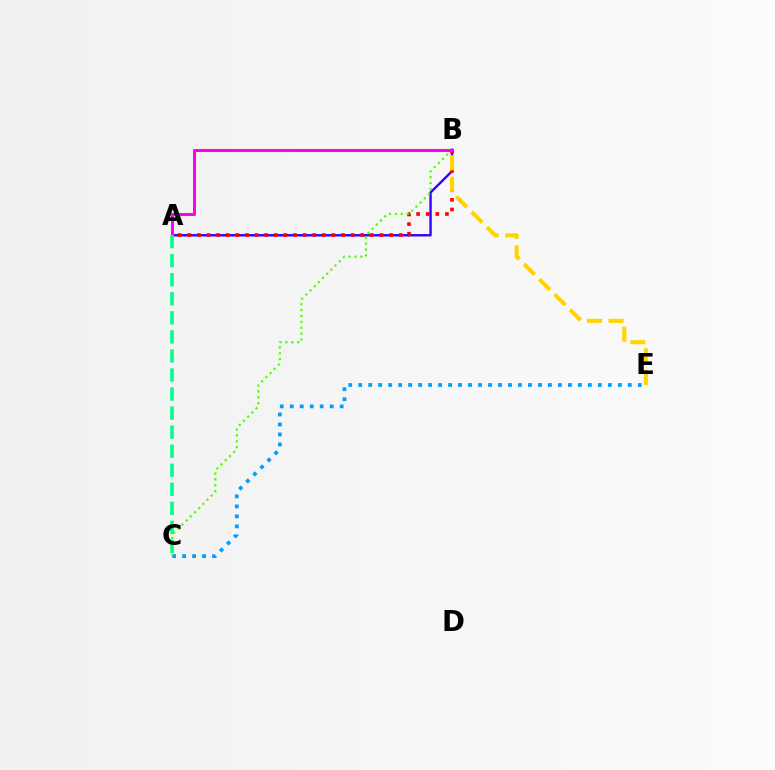{('A', 'B'): [{'color': '#3700ff', 'line_style': 'solid', 'thickness': 1.73}, {'color': '#ff0000', 'line_style': 'dotted', 'thickness': 2.61}, {'color': '#ff00ed', 'line_style': 'solid', 'thickness': 2.19}], ('C', 'E'): [{'color': '#009eff', 'line_style': 'dotted', 'thickness': 2.71}], ('B', 'C'): [{'color': '#4fff00', 'line_style': 'dotted', 'thickness': 1.6}], ('B', 'E'): [{'color': '#ffd500', 'line_style': 'dashed', 'thickness': 2.93}], ('A', 'C'): [{'color': '#00ff86', 'line_style': 'dashed', 'thickness': 2.59}]}